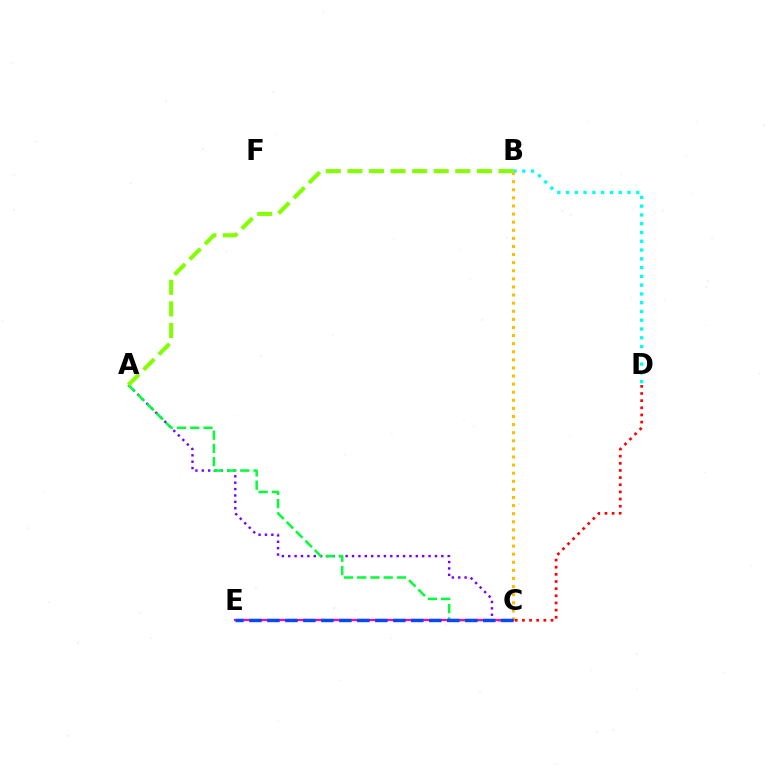{('B', 'D'): [{'color': '#00fff6', 'line_style': 'dotted', 'thickness': 2.38}], ('A', 'C'): [{'color': '#7200ff', 'line_style': 'dotted', 'thickness': 1.73}, {'color': '#00ff39', 'line_style': 'dashed', 'thickness': 1.8}], ('B', 'C'): [{'color': '#ffbd00', 'line_style': 'dotted', 'thickness': 2.2}], ('A', 'B'): [{'color': '#84ff00', 'line_style': 'dashed', 'thickness': 2.93}], ('C', 'E'): [{'color': '#ff00cf', 'line_style': 'solid', 'thickness': 1.62}, {'color': '#004bff', 'line_style': 'dashed', 'thickness': 2.44}], ('C', 'D'): [{'color': '#ff0000', 'line_style': 'dotted', 'thickness': 1.94}]}